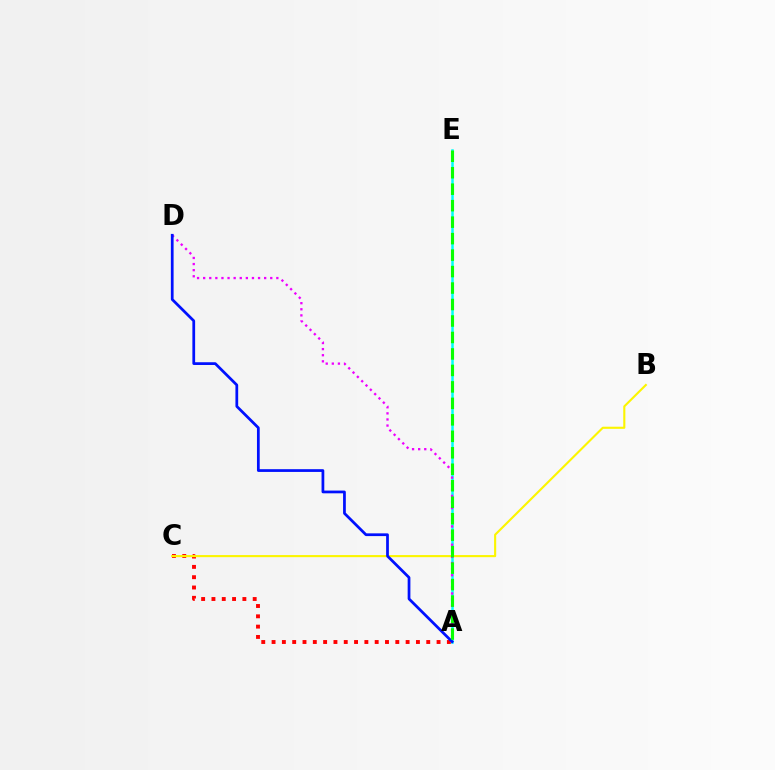{('A', 'E'): [{'color': '#00fff6', 'line_style': 'solid', 'thickness': 1.8}, {'color': '#08ff00', 'line_style': 'dashed', 'thickness': 2.24}], ('A', 'C'): [{'color': '#ff0000', 'line_style': 'dotted', 'thickness': 2.8}], ('B', 'C'): [{'color': '#fcf500', 'line_style': 'solid', 'thickness': 1.52}], ('A', 'D'): [{'color': '#ee00ff', 'line_style': 'dotted', 'thickness': 1.66}, {'color': '#0010ff', 'line_style': 'solid', 'thickness': 1.98}]}